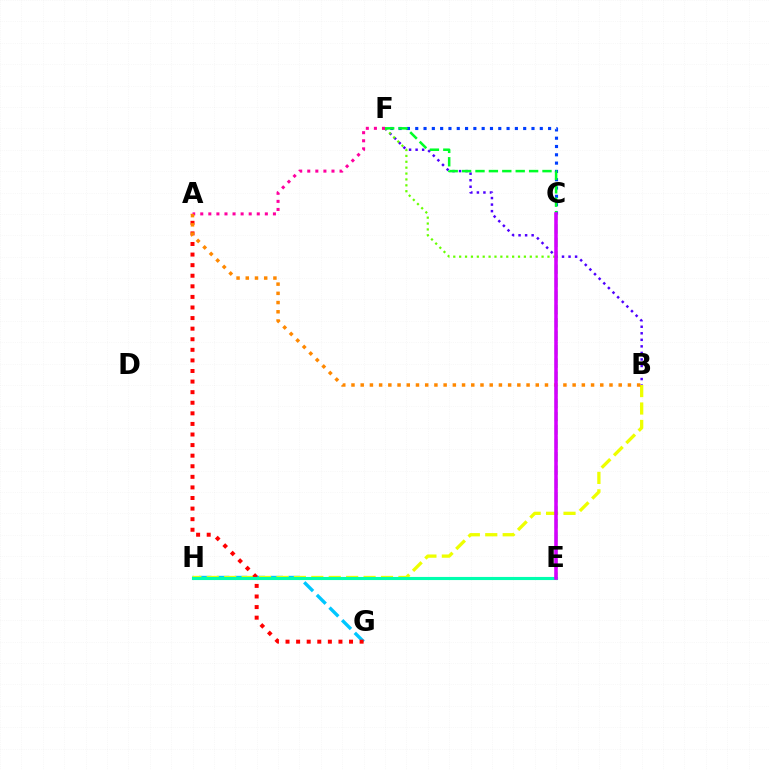{('G', 'H'): [{'color': '#00c7ff', 'line_style': 'dashed', 'thickness': 2.43}], ('B', 'F'): [{'color': '#4f00ff', 'line_style': 'dotted', 'thickness': 1.78}], ('E', 'F'): [{'color': '#66ff00', 'line_style': 'dotted', 'thickness': 1.6}, {'color': '#00ff27', 'line_style': 'dashed', 'thickness': 1.82}], ('B', 'H'): [{'color': '#eeff00', 'line_style': 'dashed', 'thickness': 2.37}], ('A', 'G'): [{'color': '#ff0000', 'line_style': 'dotted', 'thickness': 2.88}], ('C', 'F'): [{'color': '#003fff', 'line_style': 'dotted', 'thickness': 2.26}], ('A', 'F'): [{'color': '#ff00a0', 'line_style': 'dotted', 'thickness': 2.19}], ('E', 'H'): [{'color': '#00ffaf', 'line_style': 'solid', 'thickness': 2.24}], ('A', 'B'): [{'color': '#ff8800', 'line_style': 'dotted', 'thickness': 2.5}], ('C', 'E'): [{'color': '#d600ff', 'line_style': 'solid', 'thickness': 2.56}]}